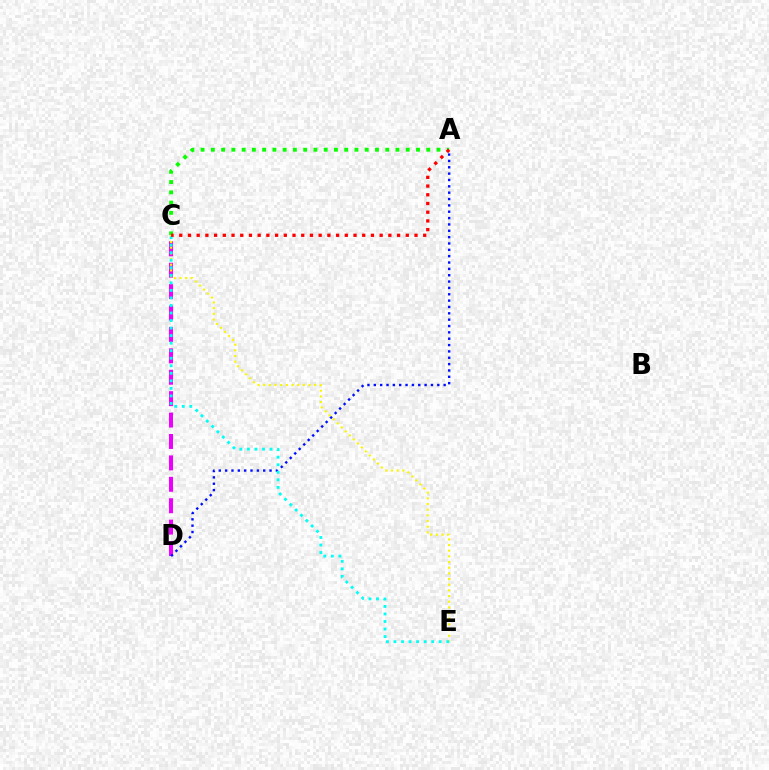{('C', 'D'): [{'color': '#ee00ff', 'line_style': 'dashed', 'thickness': 2.91}], ('A', 'C'): [{'color': '#08ff00', 'line_style': 'dotted', 'thickness': 2.79}, {'color': '#ff0000', 'line_style': 'dotted', 'thickness': 2.37}], ('A', 'D'): [{'color': '#0010ff', 'line_style': 'dotted', 'thickness': 1.73}], ('C', 'E'): [{'color': '#fcf500', 'line_style': 'dotted', 'thickness': 1.54}, {'color': '#00fff6', 'line_style': 'dotted', 'thickness': 2.05}]}